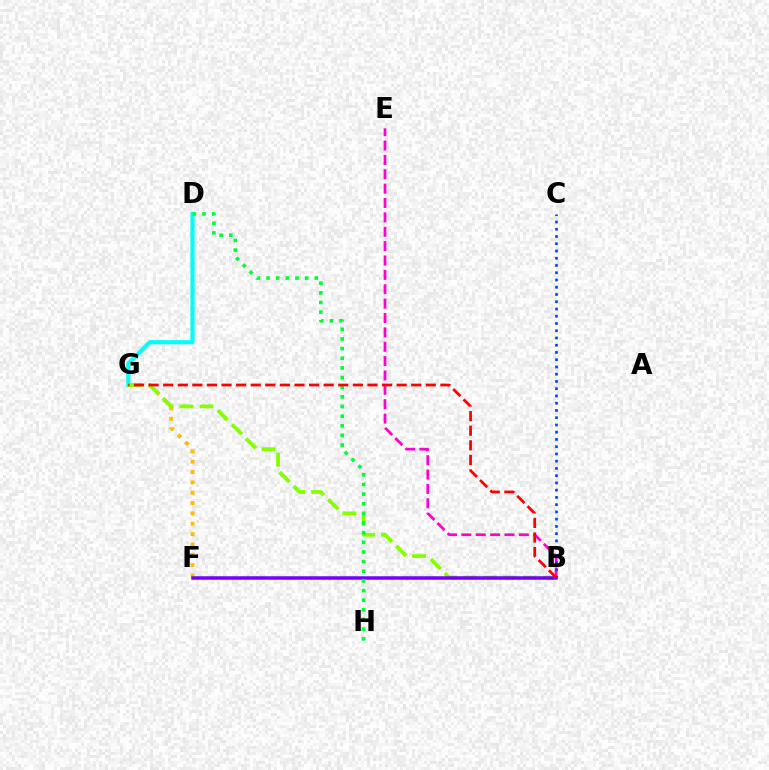{('D', 'G'): [{'color': '#00fff6', 'line_style': 'solid', 'thickness': 2.97}], ('B', 'E'): [{'color': '#ff00cf', 'line_style': 'dashed', 'thickness': 1.95}], ('F', 'G'): [{'color': '#ffbd00', 'line_style': 'dotted', 'thickness': 2.81}], ('B', 'C'): [{'color': '#004bff', 'line_style': 'dotted', 'thickness': 1.97}], ('B', 'G'): [{'color': '#84ff00', 'line_style': 'dashed', 'thickness': 2.71}, {'color': '#ff0000', 'line_style': 'dashed', 'thickness': 1.98}], ('B', 'F'): [{'color': '#7200ff', 'line_style': 'solid', 'thickness': 2.52}], ('D', 'H'): [{'color': '#00ff39', 'line_style': 'dotted', 'thickness': 2.62}]}